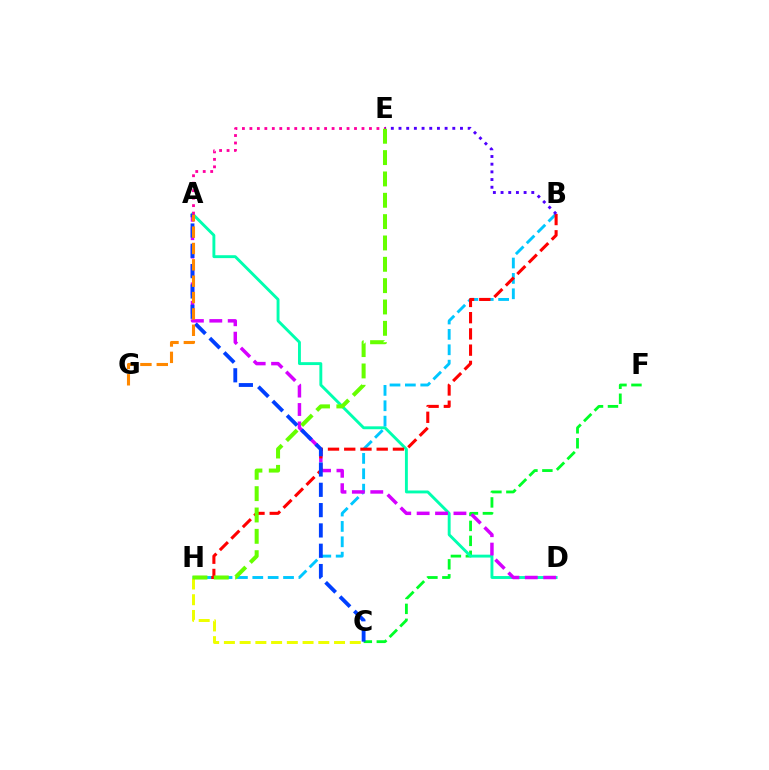{('C', 'F'): [{'color': '#00ff27', 'line_style': 'dashed', 'thickness': 2.03}], ('A', 'D'): [{'color': '#00ffaf', 'line_style': 'solid', 'thickness': 2.08}, {'color': '#d600ff', 'line_style': 'dashed', 'thickness': 2.5}], ('B', 'H'): [{'color': '#00c7ff', 'line_style': 'dashed', 'thickness': 2.09}, {'color': '#ff0000', 'line_style': 'dashed', 'thickness': 2.21}], ('C', 'H'): [{'color': '#eeff00', 'line_style': 'dashed', 'thickness': 2.14}], ('B', 'E'): [{'color': '#4f00ff', 'line_style': 'dotted', 'thickness': 2.09}], ('A', 'C'): [{'color': '#003fff', 'line_style': 'dashed', 'thickness': 2.76}], ('A', 'G'): [{'color': '#ff8800', 'line_style': 'dashed', 'thickness': 2.22}], ('A', 'E'): [{'color': '#ff00a0', 'line_style': 'dotted', 'thickness': 2.03}], ('E', 'H'): [{'color': '#66ff00', 'line_style': 'dashed', 'thickness': 2.9}]}